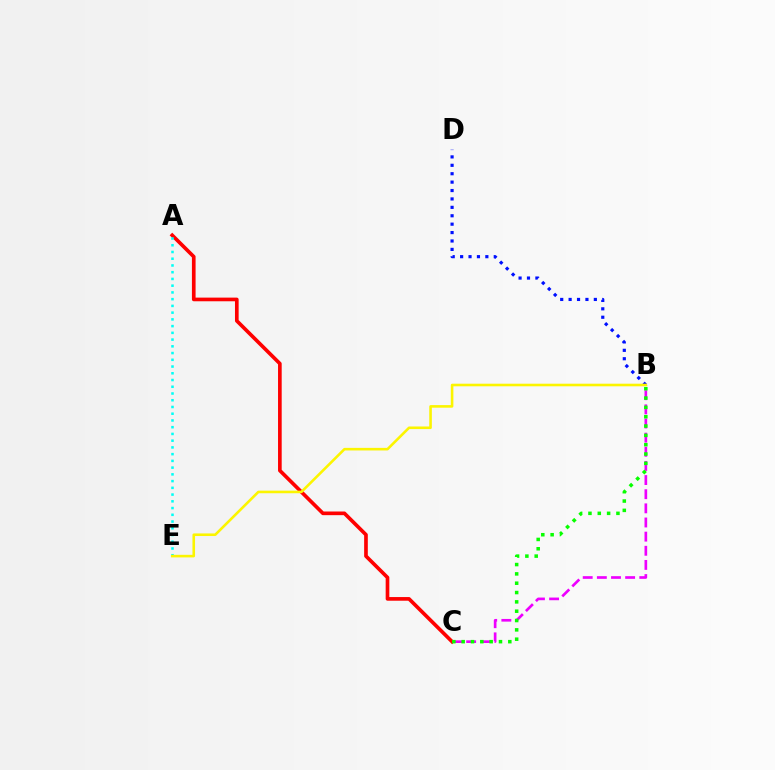{('B', 'C'): [{'color': '#ee00ff', 'line_style': 'dashed', 'thickness': 1.92}, {'color': '#08ff00', 'line_style': 'dotted', 'thickness': 2.53}], ('A', 'C'): [{'color': '#ff0000', 'line_style': 'solid', 'thickness': 2.64}], ('A', 'E'): [{'color': '#00fff6', 'line_style': 'dotted', 'thickness': 1.83}], ('B', 'D'): [{'color': '#0010ff', 'line_style': 'dotted', 'thickness': 2.28}], ('B', 'E'): [{'color': '#fcf500', 'line_style': 'solid', 'thickness': 1.87}]}